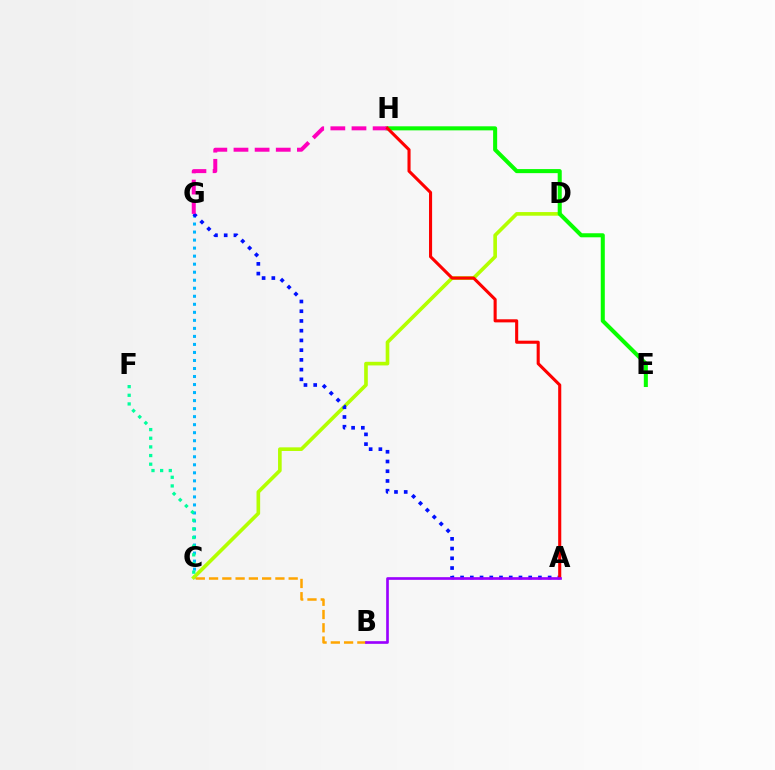{('C', 'G'): [{'color': '#00b5ff', 'line_style': 'dotted', 'thickness': 2.18}], ('C', 'D'): [{'color': '#b3ff00', 'line_style': 'solid', 'thickness': 2.62}], ('A', 'G'): [{'color': '#0010ff', 'line_style': 'dotted', 'thickness': 2.64}], ('E', 'H'): [{'color': '#08ff00', 'line_style': 'solid', 'thickness': 2.92}], ('G', 'H'): [{'color': '#ff00bd', 'line_style': 'dashed', 'thickness': 2.87}], ('B', 'C'): [{'color': '#ffa500', 'line_style': 'dashed', 'thickness': 1.8}], ('C', 'F'): [{'color': '#00ff9d', 'line_style': 'dotted', 'thickness': 2.35}], ('A', 'H'): [{'color': '#ff0000', 'line_style': 'solid', 'thickness': 2.22}], ('A', 'B'): [{'color': '#9b00ff', 'line_style': 'solid', 'thickness': 1.92}]}